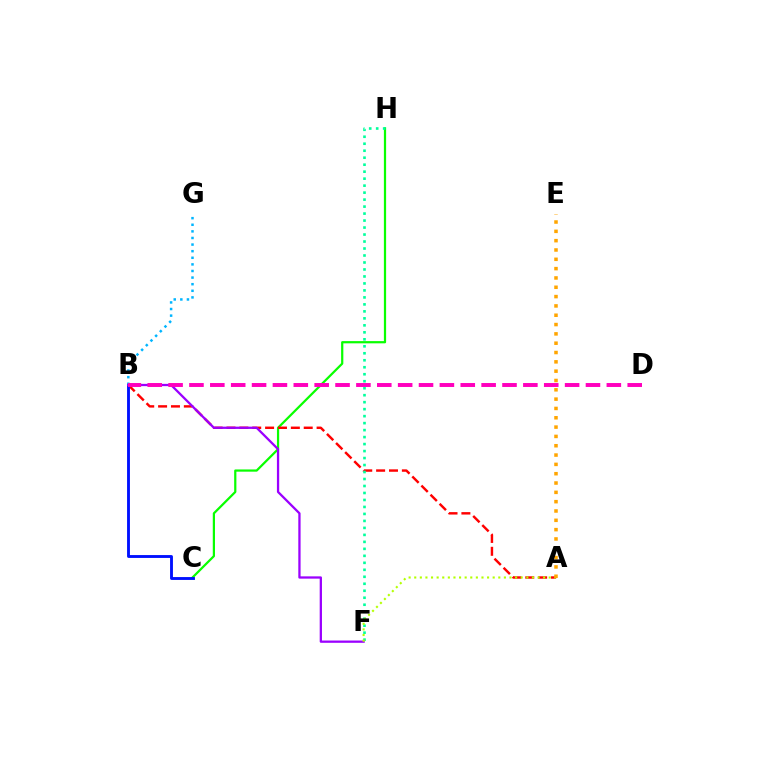{('C', 'H'): [{'color': '#08ff00', 'line_style': 'solid', 'thickness': 1.6}], ('A', 'B'): [{'color': '#ff0000', 'line_style': 'dashed', 'thickness': 1.75}], ('B', 'G'): [{'color': '#00b5ff', 'line_style': 'dotted', 'thickness': 1.79}], ('B', 'C'): [{'color': '#0010ff', 'line_style': 'solid', 'thickness': 2.06}], ('B', 'F'): [{'color': '#9b00ff', 'line_style': 'solid', 'thickness': 1.64}], ('F', 'H'): [{'color': '#00ff9d', 'line_style': 'dotted', 'thickness': 1.9}], ('A', 'F'): [{'color': '#b3ff00', 'line_style': 'dotted', 'thickness': 1.52}], ('B', 'D'): [{'color': '#ff00bd', 'line_style': 'dashed', 'thickness': 2.84}], ('A', 'E'): [{'color': '#ffa500', 'line_style': 'dotted', 'thickness': 2.53}]}